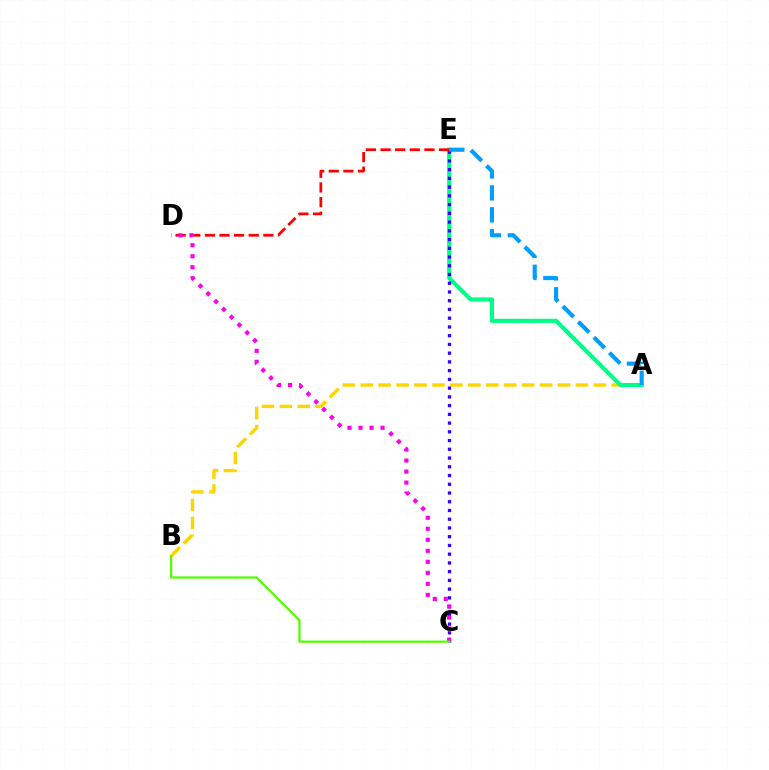{('A', 'B'): [{'color': '#ffd500', 'line_style': 'dashed', 'thickness': 2.44}], ('A', 'E'): [{'color': '#00ff86', 'line_style': 'solid', 'thickness': 2.97}, {'color': '#009eff', 'line_style': 'dashed', 'thickness': 2.98}], ('C', 'E'): [{'color': '#3700ff', 'line_style': 'dotted', 'thickness': 2.37}], ('D', 'E'): [{'color': '#ff0000', 'line_style': 'dashed', 'thickness': 1.99}], ('C', 'D'): [{'color': '#ff00ed', 'line_style': 'dotted', 'thickness': 2.99}], ('B', 'C'): [{'color': '#4fff00', 'line_style': 'solid', 'thickness': 1.59}]}